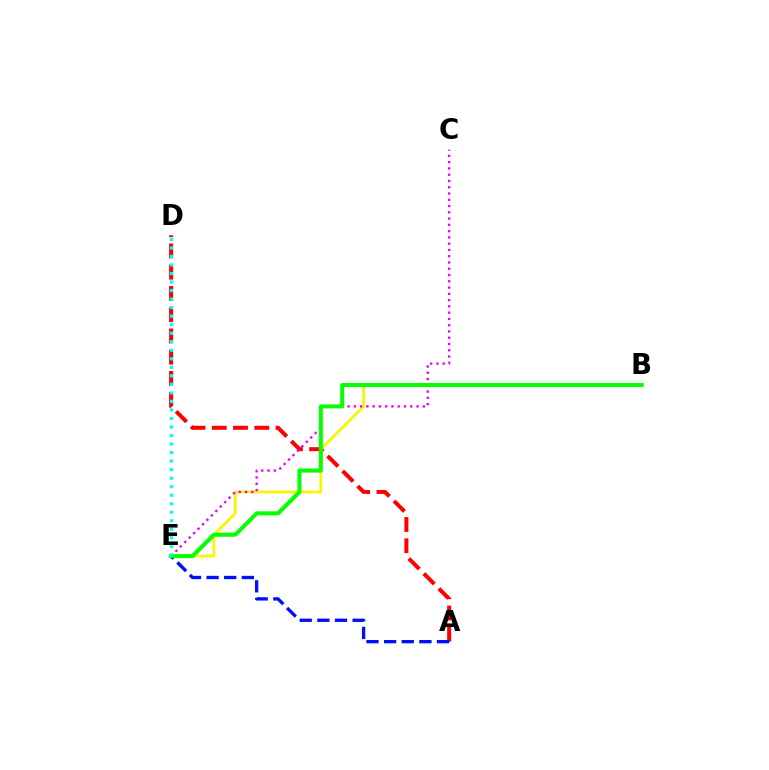{('A', 'D'): [{'color': '#ff0000', 'line_style': 'dashed', 'thickness': 2.89}], ('B', 'E'): [{'color': '#fcf500', 'line_style': 'solid', 'thickness': 2.01}, {'color': '#08ff00', 'line_style': 'solid', 'thickness': 2.92}], ('A', 'E'): [{'color': '#0010ff', 'line_style': 'dashed', 'thickness': 2.39}], ('C', 'E'): [{'color': '#ee00ff', 'line_style': 'dotted', 'thickness': 1.7}], ('D', 'E'): [{'color': '#00fff6', 'line_style': 'dotted', 'thickness': 2.32}]}